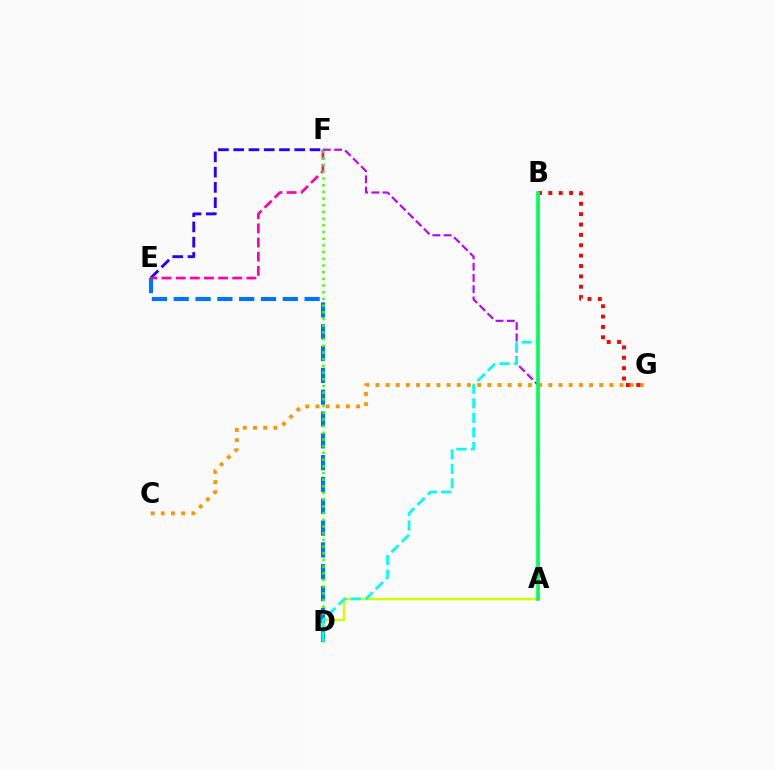{('C', 'G'): [{'color': '#ff9400', 'line_style': 'dotted', 'thickness': 2.76}], ('B', 'G'): [{'color': '#ff0000', 'line_style': 'dotted', 'thickness': 2.82}], ('A', 'D'): [{'color': '#d1ff00', 'line_style': 'solid', 'thickness': 1.72}], ('D', 'E'): [{'color': '#0074ff', 'line_style': 'dashed', 'thickness': 2.96}], ('E', 'F'): [{'color': '#2500ff', 'line_style': 'dashed', 'thickness': 2.07}, {'color': '#ff00ac', 'line_style': 'dashed', 'thickness': 1.92}], ('A', 'F'): [{'color': '#b900ff', 'line_style': 'dashed', 'thickness': 1.53}], ('D', 'F'): [{'color': '#3dff00', 'line_style': 'dotted', 'thickness': 1.82}], ('B', 'D'): [{'color': '#00fff6', 'line_style': 'dashed', 'thickness': 1.97}], ('A', 'B'): [{'color': '#00ff5c', 'line_style': 'solid', 'thickness': 2.61}]}